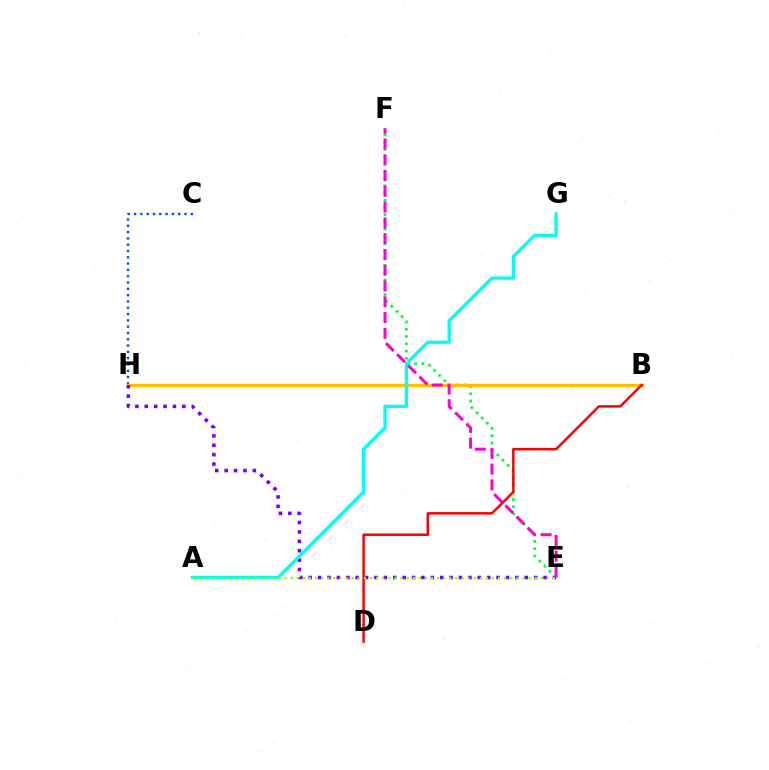{('E', 'F'): [{'color': '#00ff39', 'line_style': 'dotted', 'thickness': 1.97}, {'color': '#ff00cf', 'line_style': 'dashed', 'thickness': 2.14}], ('C', 'H'): [{'color': '#004bff', 'line_style': 'dotted', 'thickness': 1.71}], ('B', 'H'): [{'color': '#ffbd00', 'line_style': 'solid', 'thickness': 2.45}], ('E', 'H'): [{'color': '#7200ff', 'line_style': 'dotted', 'thickness': 2.55}], ('B', 'D'): [{'color': '#ff0000', 'line_style': 'solid', 'thickness': 1.8}], ('A', 'G'): [{'color': '#00fff6', 'line_style': 'solid', 'thickness': 2.38}], ('A', 'E'): [{'color': '#84ff00', 'line_style': 'dotted', 'thickness': 1.66}]}